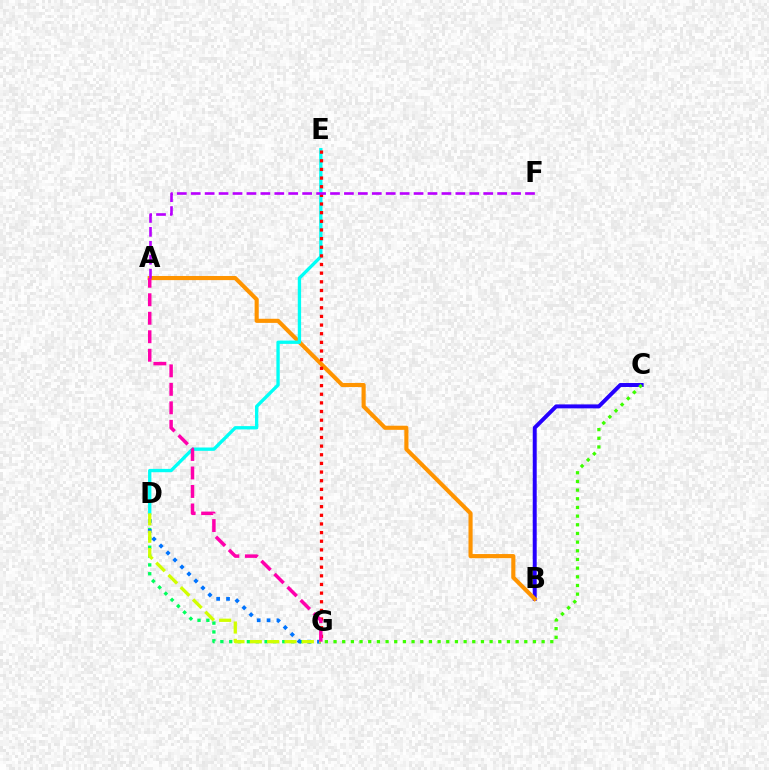{('B', 'C'): [{'color': '#2500ff', 'line_style': 'solid', 'thickness': 2.85}], ('A', 'B'): [{'color': '#ff9400', 'line_style': 'solid', 'thickness': 2.96}], ('D', 'G'): [{'color': '#00ff5c', 'line_style': 'dotted', 'thickness': 2.4}, {'color': '#0074ff', 'line_style': 'dotted', 'thickness': 2.68}, {'color': '#d1ff00', 'line_style': 'dashed', 'thickness': 2.36}], ('C', 'G'): [{'color': '#3dff00', 'line_style': 'dotted', 'thickness': 2.36}], ('D', 'E'): [{'color': '#00fff6', 'line_style': 'solid', 'thickness': 2.4}], ('E', 'G'): [{'color': '#ff0000', 'line_style': 'dotted', 'thickness': 2.35}], ('A', 'G'): [{'color': '#ff00ac', 'line_style': 'dashed', 'thickness': 2.51}], ('A', 'F'): [{'color': '#b900ff', 'line_style': 'dashed', 'thickness': 1.89}]}